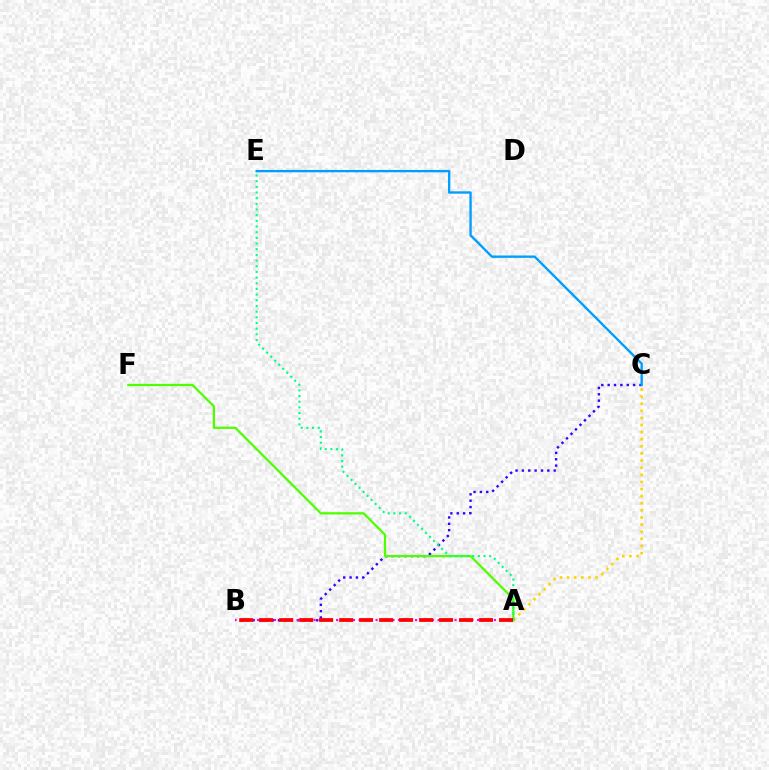{('A', 'C'): [{'color': '#ffd500', 'line_style': 'dotted', 'thickness': 1.93}], ('B', 'C'): [{'color': '#3700ff', 'line_style': 'dotted', 'thickness': 1.73}], ('C', 'E'): [{'color': '#009eff', 'line_style': 'solid', 'thickness': 1.7}], ('A', 'F'): [{'color': '#4fff00', 'line_style': 'solid', 'thickness': 1.63}], ('A', 'B'): [{'color': '#ff00ed', 'line_style': 'dotted', 'thickness': 1.53}, {'color': '#ff0000', 'line_style': 'dashed', 'thickness': 2.71}], ('A', 'E'): [{'color': '#00ff86', 'line_style': 'dotted', 'thickness': 1.54}]}